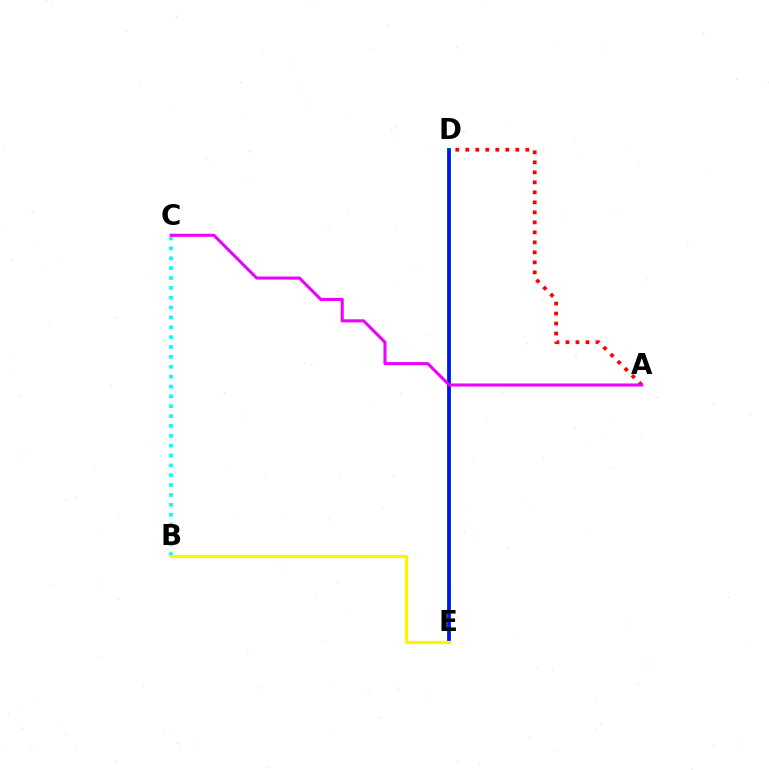{('D', 'E'): [{'color': '#08ff00', 'line_style': 'solid', 'thickness': 2.74}, {'color': '#0010ff', 'line_style': 'solid', 'thickness': 2.59}], ('B', 'C'): [{'color': '#00fff6', 'line_style': 'dotted', 'thickness': 2.68}], ('B', 'E'): [{'color': '#fcf500', 'line_style': 'solid', 'thickness': 2.36}], ('A', 'D'): [{'color': '#ff0000', 'line_style': 'dotted', 'thickness': 2.72}], ('A', 'C'): [{'color': '#ee00ff', 'line_style': 'solid', 'thickness': 2.2}]}